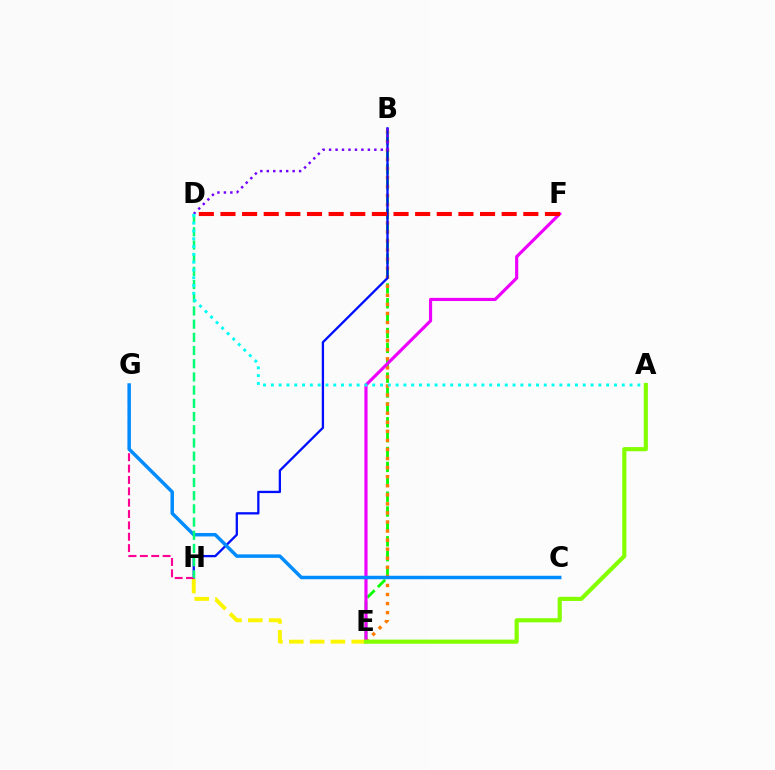{('B', 'E'): [{'color': '#08ff00', 'line_style': 'dashed', 'thickness': 2.02}, {'color': '#ff7c00', 'line_style': 'dotted', 'thickness': 2.46}], ('E', 'H'): [{'color': '#fcf500', 'line_style': 'dashed', 'thickness': 2.83}], ('B', 'H'): [{'color': '#0010ff', 'line_style': 'solid', 'thickness': 1.66}], ('G', 'H'): [{'color': '#ff0094', 'line_style': 'dashed', 'thickness': 1.54}], ('E', 'F'): [{'color': '#ee00ff', 'line_style': 'solid', 'thickness': 2.28}], ('B', 'D'): [{'color': '#7200ff', 'line_style': 'dotted', 'thickness': 1.76}], ('C', 'G'): [{'color': '#008cff', 'line_style': 'solid', 'thickness': 2.5}], ('D', 'H'): [{'color': '#00ff74', 'line_style': 'dashed', 'thickness': 1.79}], ('A', 'D'): [{'color': '#00fff6', 'line_style': 'dotted', 'thickness': 2.12}], ('A', 'E'): [{'color': '#84ff00', 'line_style': 'solid', 'thickness': 2.99}], ('D', 'F'): [{'color': '#ff0000', 'line_style': 'dashed', 'thickness': 2.94}]}